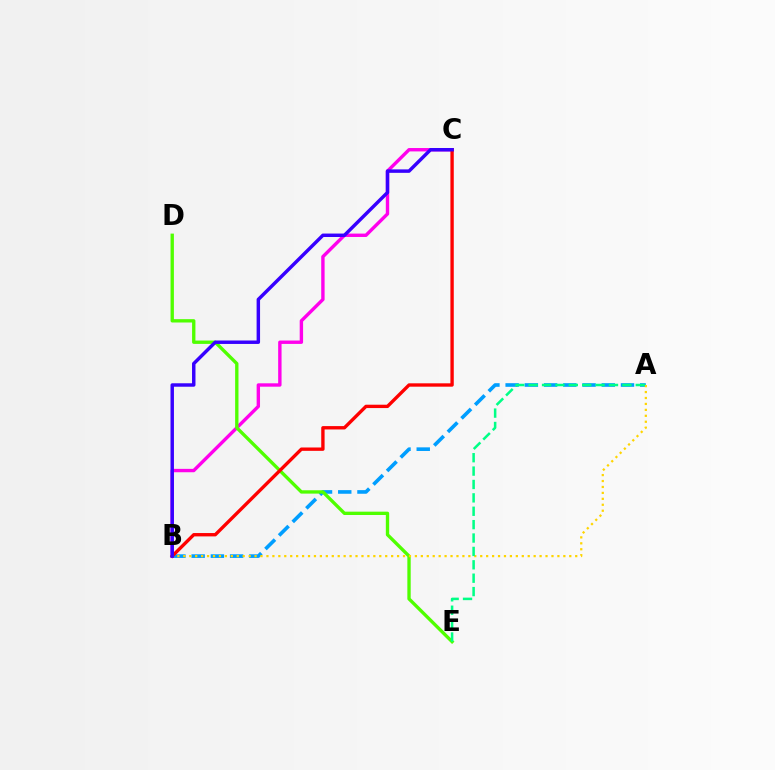{('A', 'B'): [{'color': '#009eff', 'line_style': 'dashed', 'thickness': 2.61}, {'color': '#ffd500', 'line_style': 'dotted', 'thickness': 1.61}], ('B', 'C'): [{'color': '#ff00ed', 'line_style': 'solid', 'thickness': 2.44}, {'color': '#ff0000', 'line_style': 'solid', 'thickness': 2.42}, {'color': '#3700ff', 'line_style': 'solid', 'thickness': 2.48}], ('D', 'E'): [{'color': '#4fff00', 'line_style': 'solid', 'thickness': 2.41}], ('A', 'E'): [{'color': '#00ff86', 'line_style': 'dashed', 'thickness': 1.82}]}